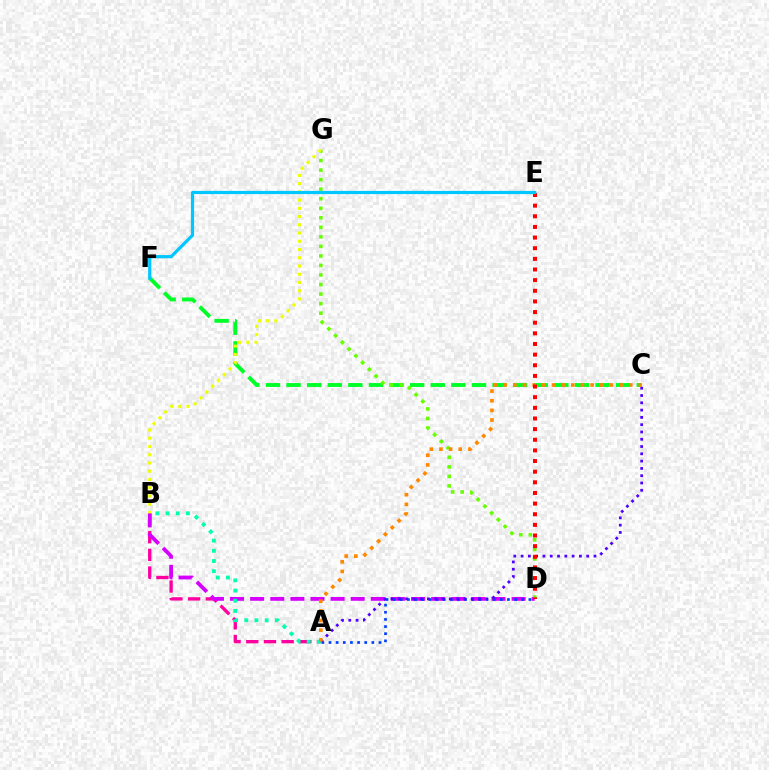{('A', 'B'): [{'color': '#ff00a0', 'line_style': 'dashed', 'thickness': 2.4}, {'color': '#00ffaf', 'line_style': 'dotted', 'thickness': 2.77}], ('C', 'F'): [{'color': '#00ff27', 'line_style': 'dashed', 'thickness': 2.8}], ('B', 'D'): [{'color': '#d600ff', 'line_style': 'dashed', 'thickness': 2.73}], ('D', 'G'): [{'color': '#66ff00', 'line_style': 'dotted', 'thickness': 2.59}], ('A', 'D'): [{'color': '#003fff', 'line_style': 'dotted', 'thickness': 1.94}], ('A', 'C'): [{'color': '#4f00ff', 'line_style': 'dotted', 'thickness': 1.98}, {'color': '#ff8800', 'line_style': 'dotted', 'thickness': 2.62}], ('B', 'G'): [{'color': '#eeff00', 'line_style': 'dotted', 'thickness': 2.24}], ('D', 'E'): [{'color': '#ff0000', 'line_style': 'dotted', 'thickness': 2.89}], ('E', 'F'): [{'color': '#00c7ff', 'line_style': 'solid', 'thickness': 2.3}]}